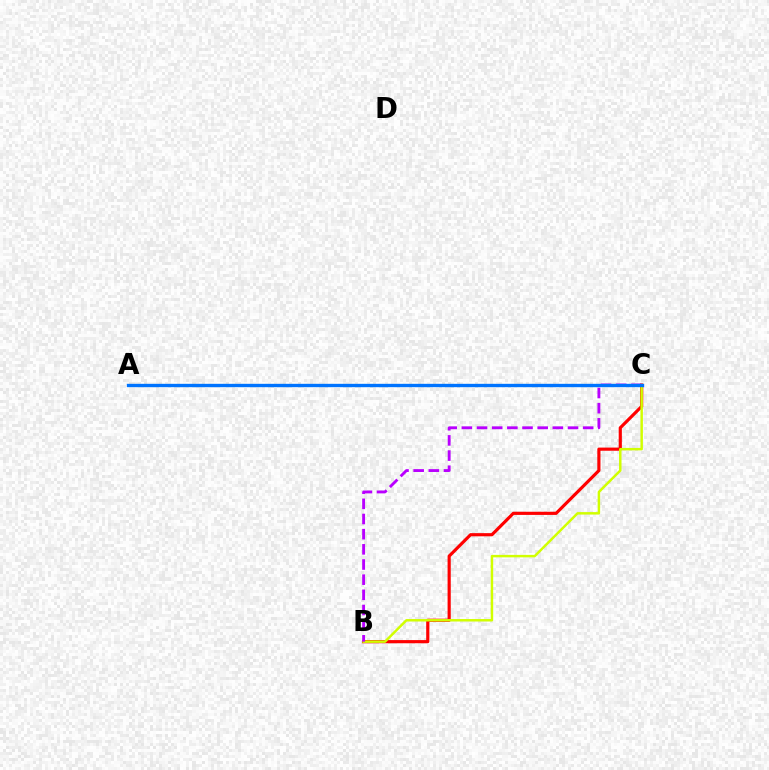{('B', 'C'): [{'color': '#ff0000', 'line_style': 'solid', 'thickness': 2.28}, {'color': '#d1ff00', 'line_style': 'solid', 'thickness': 1.78}, {'color': '#b900ff', 'line_style': 'dashed', 'thickness': 2.06}], ('A', 'C'): [{'color': '#00ff5c', 'line_style': 'dotted', 'thickness': 2.19}, {'color': '#0074ff', 'line_style': 'solid', 'thickness': 2.41}]}